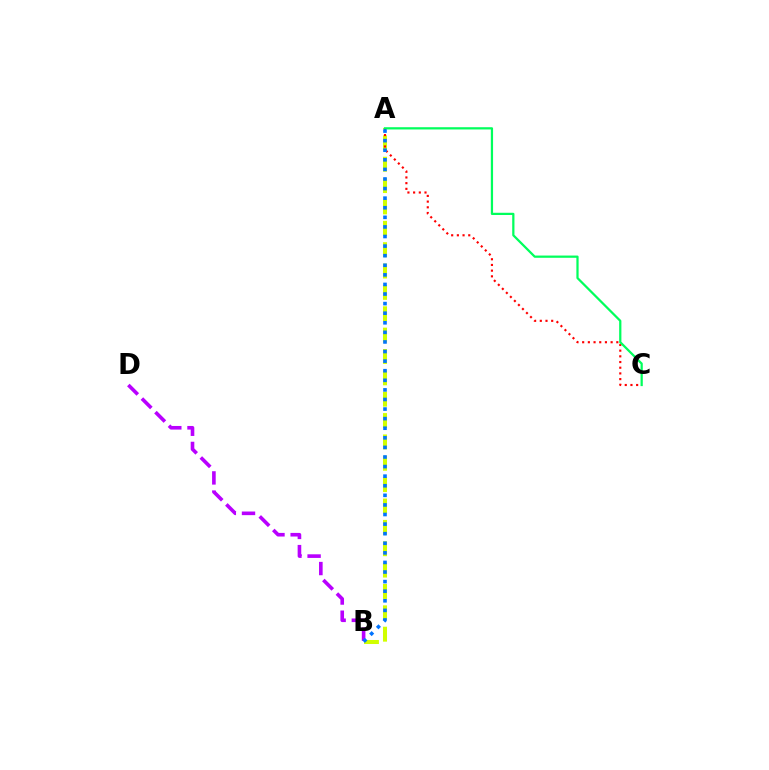{('A', 'B'): [{'color': '#d1ff00', 'line_style': 'dashed', 'thickness': 2.9}, {'color': '#0074ff', 'line_style': 'dotted', 'thickness': 2.6}], ('B', 'D'): [{'color': '#b900ff', 'line_style': 'dashed', 'thickness': 2.6}], ('A', 'C'): [{'color': '#ff0000', 'line_style': 'dotted', 'thickness': 1.55}, {'color': '#00ff5c', 'line_style': 'solid', 'thickness': 1.61}]}